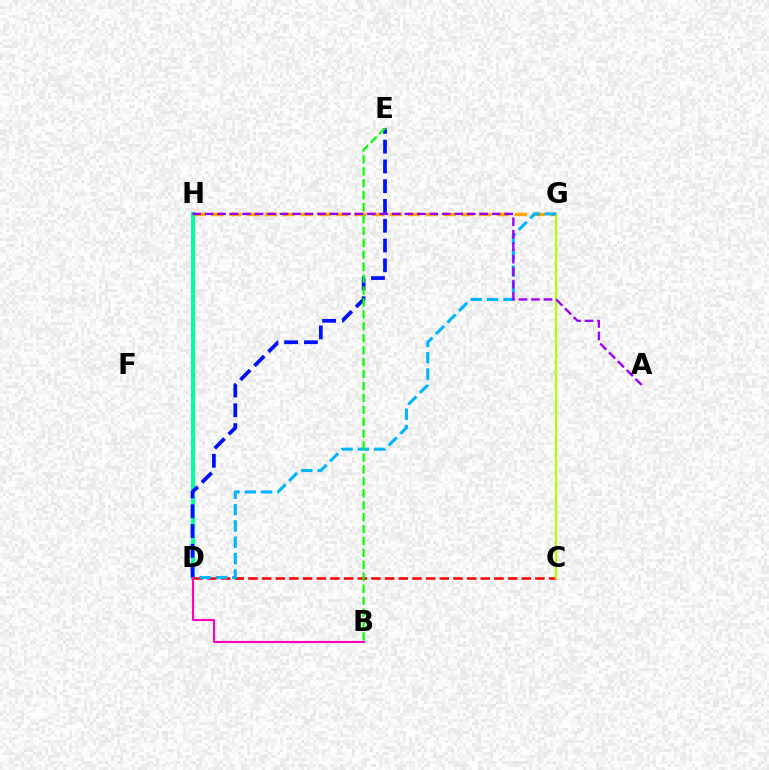{('G', 'H'): [{'color': '#ffa500', 'line_style': 'dashed', 'thickness': 2.42}], ('D', 'H'): [{'color': '#00ff9d', 'line_style': 'solid', 'thickness': 2.9}], ('C', 'D'): [{'color': '#ff0000', 'line_style': 'dashed', 'thickness': 1.86}], ('C', 'G'): [{'color': '#b3ff00', 'line_style': 'solid', 'thickness': 1.63}], ('D', 'G'): [{'color': '#00b5ff', 'line_style': 'dashed', 'thickness': 2.22}], ('D', 'E'): [{'color': '#0010ff', 'line_style': 'dashed', 'thickness': 2.69}], ('A', 'H'): [{'color': '#9b00ff', 'line_style': 'dashed', 'thickness': 1.7}], ('B', 'E'): [{'color': '#08ff00', 'line_style': 'dashed', 'thickness': 1.62}], ('B', 'D'): [{'color': '#ff00bd', 'line_style': 'solid', 'thickness': 1.53}]}